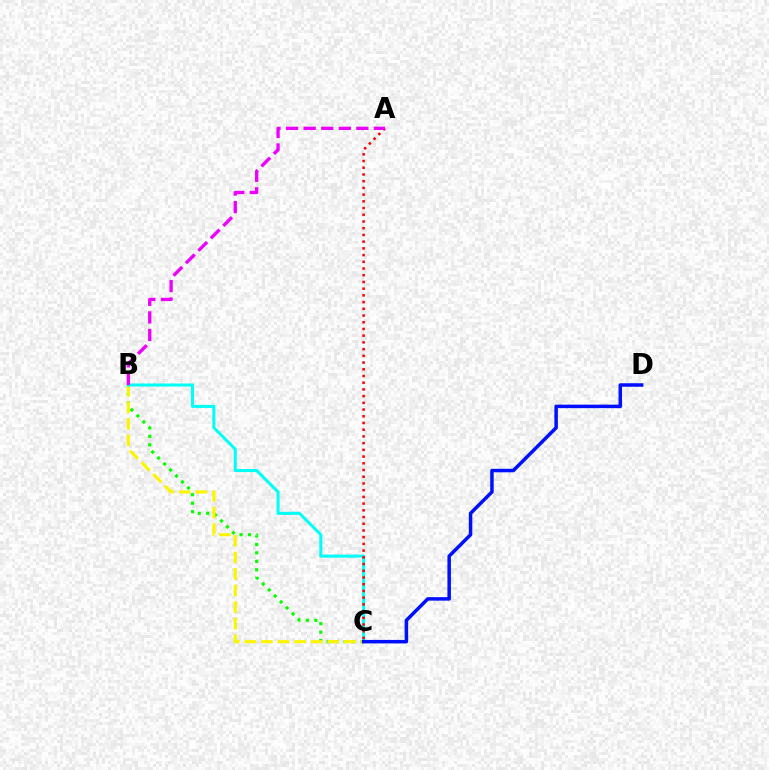{('B', 'C'): [{'color': '#08ff00', 'line_style': 'dotted', 'thickness': 2.3}, {'color': '#fcf500', 'line_style': 'dashed', 'thickness': 2.25}, {'color': '#00fff6', 'line_style': 'solid', 'thickness': 2.19}], ('C', 'D'): [{'color': '#0010ff', 'line_style': 'solid', 'thickness': 2.52}], ('A', 'C'): [{'color': '#ff0000', 'line_style': 'dotted', 'thickness': 1.82}], ('A', 'B'): [{'color': '#ee00ff', 'line_style': 'dashed', 'thickness': 2.39}]}